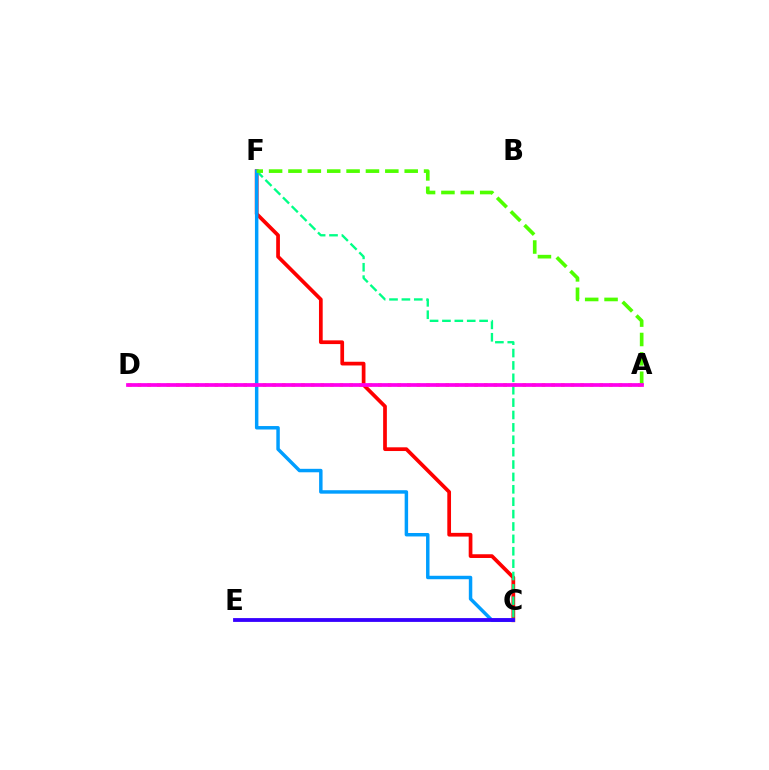{('C', 'F'): [{'color': '#ff0000', 'line_style': 'solid', 'thickness': 2.68}, {'color': '#00ff86', 'line_style': 'dashed', 'thickness': 1.68}, {'color': '#009eff', 'line_style': 'solid', 'thickness': 2.49}], ('A', 'D'): [{'color': '#ffd500', 'line_style': 'dotted', 'thickness': 2.61}, {'color': '#ff00ed', 'line_style': 'solid', 'thickness': 2.69}], ('A', 'F'): [{'color': '#4fff00', 'line_style': 'dashed', 'thickness': 2.63}], ('C', 'E'): [{'color': '#3700ff', 'line_style': 'solid', 'thickness': 2.75}]}